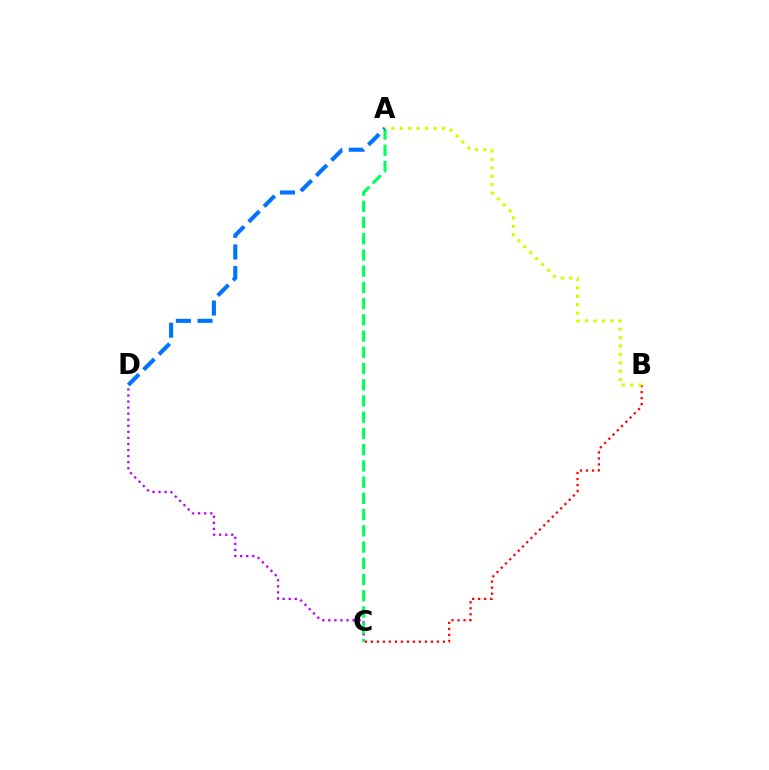{('C', 'D'): [{'color': '#b900ff', 'line_style': 'dotted', 'thickness': 1.65}], ('B', 'C'): [{'color': '#ff0000', 'line_style': 'dotted', 'thickness': 1.63}], ('A', 'C'): [{'color': '#00ff5c', 'line_style': 'dashed', 'thickness': 2.2}], ('A', 'D'): [{'color': '#0074ff', 'line_style': 'dashed', 'thickness': 2.94}], ('A', 'B'): [{'color': '#d1ff00', 'line_style': 'dotted', 'thickness': 2.28}]}